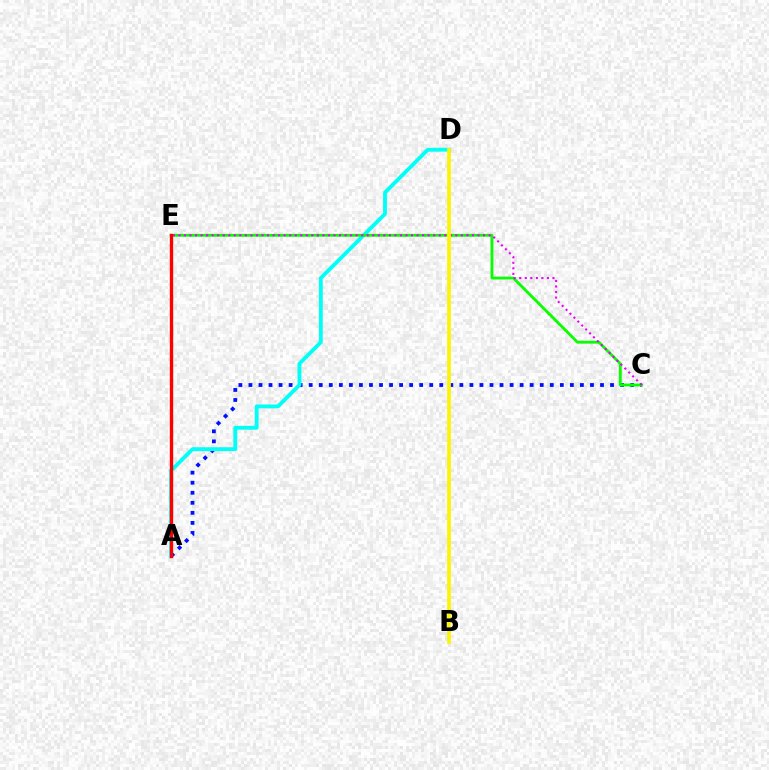{('A', 'C'): [{'color': '#0010ff', 'line_style': 'dotted', 'thickness': 2.73}], ('A', 'D'): [{'color': '#00fff6', 'line_style': 'solid', 'thickness': 2.77}], ('C', 'E'): [{'color': '#08ff00', 'line_style': 'solid', 'thickness': 2.03}, {'color': '#ee00ff', 'line_style': 'dotted', 'thickness': 1.5}], ('A', 'E'): [{'color': '#ff0000', 'line_style': 'solid', 'thickness': 2.41}], ('B', 'D'): [{'color': '#fcf500', 'line_style': 'solid', 'thickness': 2.67}]}